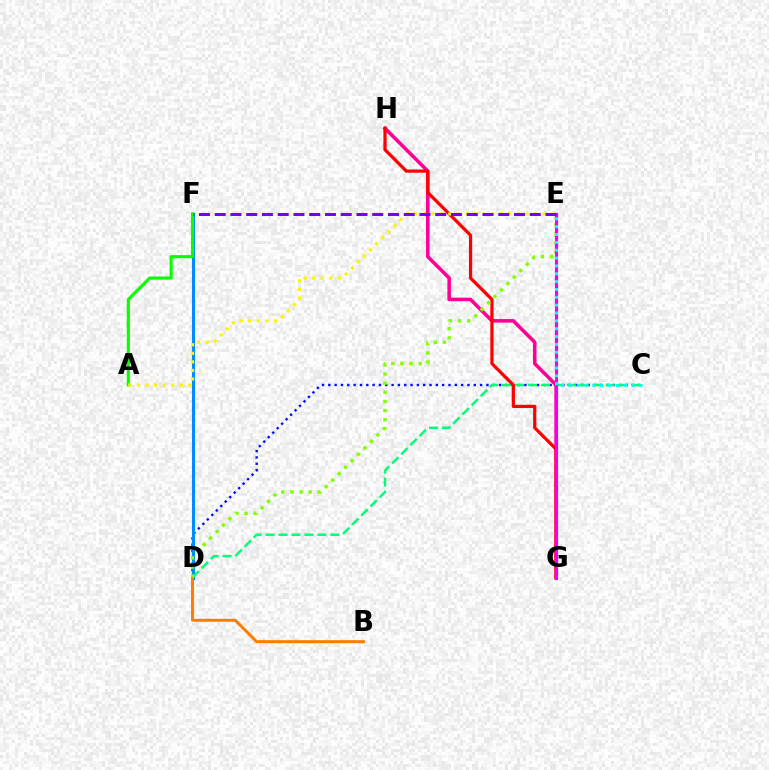{('C', 'D'): [{'color': '#0010ff', 'line_style': 'dotted', 'thickness': 1.72}, {'color': '#00ff74', 'line_style': 'dashed', 'thickness': 1.76}], ('D', 'F'): [{'color': '#008cff', 'line_style': 'solid', 'thickness': 2.24}], ('G', 'H'): [{'color': '#ff0094', 'line_style': 'solid', 'thickness': 2.55}, {'color': '#ff0000', 'line_style': 'solid', 'thickness': 2.33}], ('B', 'D'): [{'color': '#ff7c00', 'line_style': 'solid', 'thickness': 2.14}], ('A', 'F'): [{'color': '#08ff00', 'line_style': 'solid', 'thickness': 2.25}], ('A', 'E'): [{'color': '#fcf500', 'line_style': 'dotted', 'thickness': 2.33}], ('D', 'E'): [{'color': '#84ff00', 'line_style': 'dotted', 'thickness': 2.48}], ('E', 'G'): [{'color': '#ee00ff', 'line_style': 'solid', 'thickness': 2.27}], ('E', 'F'): [{'color': '#7200ff', 'line_style': 'dashed', 'thickness': 2.14}], ('C', 'E'): [{'color': '#00fff6', 'line_style': 'dotted', 'thickness': 2.13}]}